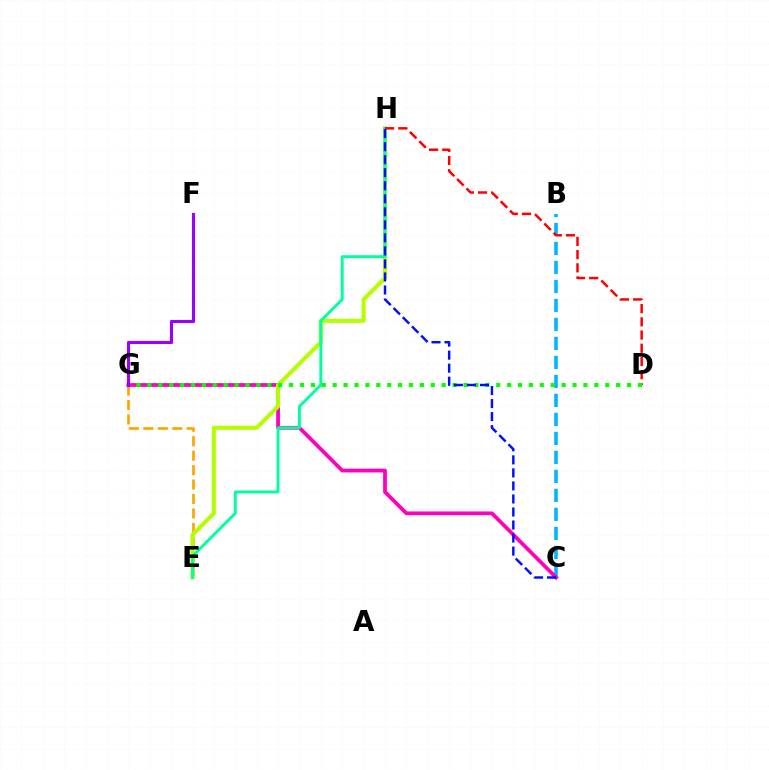{('E', 'G'): [{'color': '#ffa500', 'line_style': 'dashed', 'thickness': 1.96}], ('B', 'C'): [{'color': '#00b5ff', 'line_style': 'dashed', 'thickness': 2.58}], ('C', 'G'): [{'color': '#ff00bd', 'line_style': 'solid', 'thickness': 2.72}], ('E', 'H'): [{'color': '#b3ff00', 'line_style': 'solid', 'thickness': 2.9}, {'color': '#00ff9d', 'line_style': 'solid', 'thickness': 2.09}], ('D', 'H'): [{'color': '#ff0000', 'line_style': 'dashed', 'thickness': 1.79}], ('D', 'G'): [{'color': '#08ff00', 'line_style': 'dotted', 'thickness': 2.96}], ('F', 'G'): [{'color': '#9b00ff', 'line_style': 'solid', 'thickness': 2.24}], ('C', 'H'): [{'color': '#0010ff', 'line_style': 'dashed', 'thickness': 1.77}]}